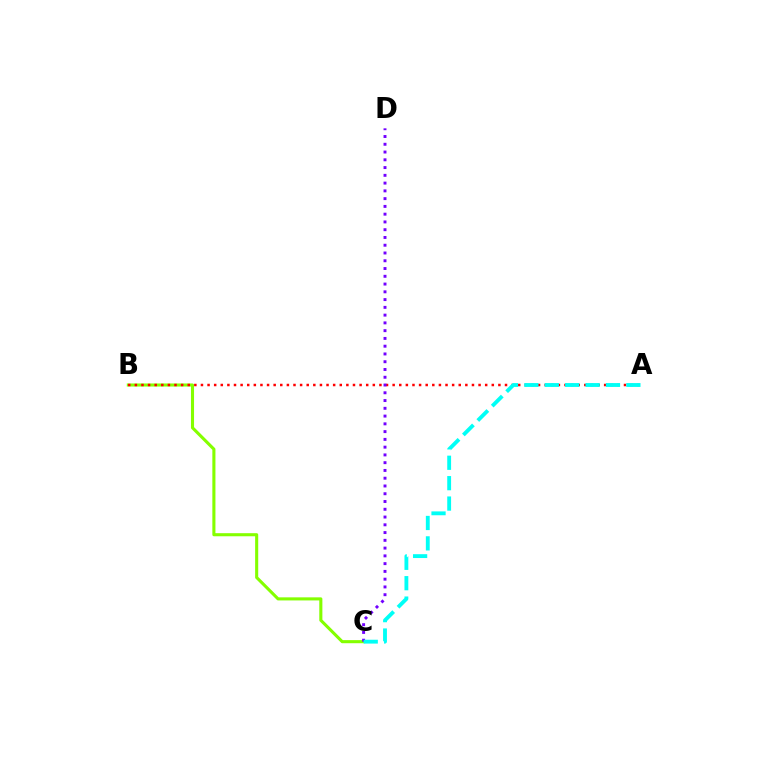{('B', 'C'): [{'color': '#84ff00', 'line_style': 'solid', 'thickness': 2.22}], ('A', 'B'): [{'color': '#ff0000', 'line_style': 'dotted', 'thickness': 1.8}], ('C', 'D'): [{'color': '#7200ff', 'line_style': 'dotted', 'thickness': 2.11}], ('A', 'C'): [{'color': '#00fff6', 'line_style': 'dashed', 'thickness': 2.77}]}